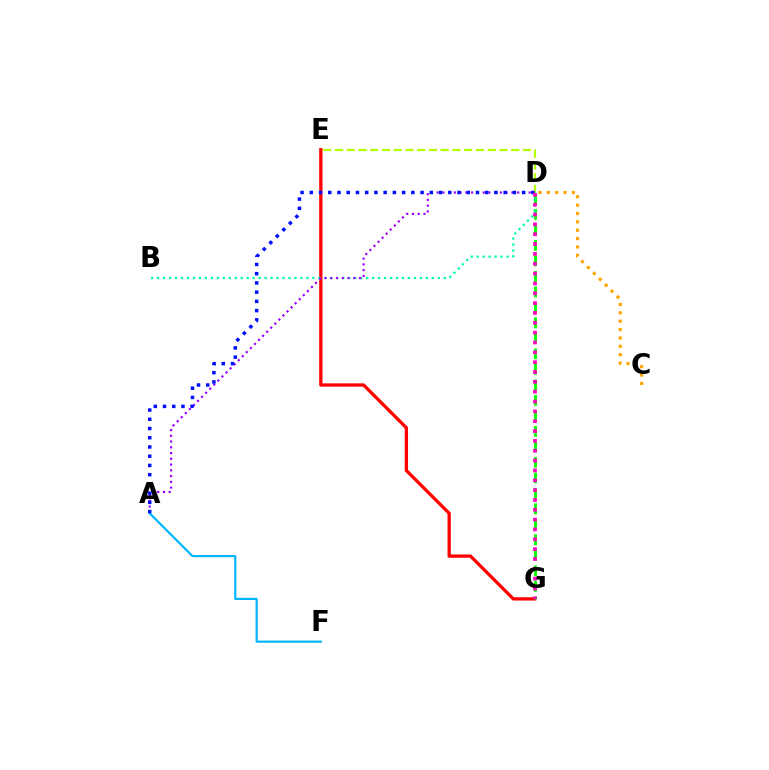{('D', 'E'): [{'color': '#b3ff00', 'line_style': 'dashed', 'thickness': 1.6}], ('E', 'G'): [{'color': '#ff0000', 'line_style': 'solid', 'thickness': 2.37}], ('D', 'G'): [{'color': '#08ff00', 'line_style': 'dashed', 'thickness': 2.11}, {'color': '#ff00bd', 'line_style': 'dotted', 'thickness': 2.67}], ('C', 'D'): [{'color': '#ffa500', 'line_style': 'dotted', 'thickness': 2.27}], ('B', 'D'): [{'color': '#00ff9d', 'line_style': 'dotted', 'thickness': 1.62}], ('A', 'D'): [{'color': '#9b00ff', 'line_style': 'dotted', 'thickness': 1.56}, {'color': '#0010ff', 'line_style': 'dotted', 'thickness': 2.51}], ('A', 'F'): [{'color': '#00b5ff', 'line_style': 'solid', 'thickness': 1.56}]}